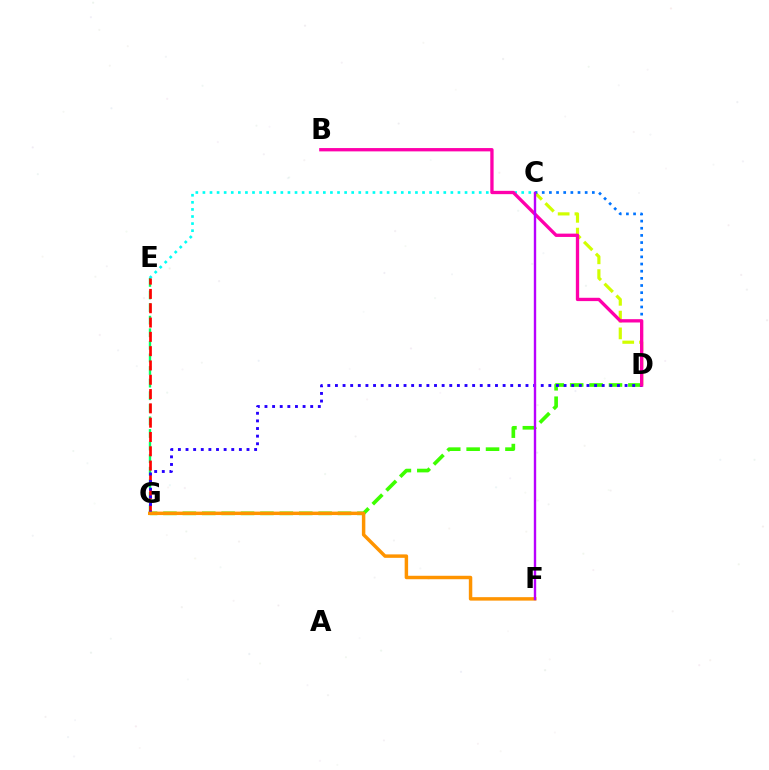{('C', 'D'): [{'color': '#d1ff00', 'line_style': 'dashed', 'thickness': 2.28}, {'color': '#0074ff', 'line_style': 'dotted', 'thickness': 1.94}], ('D', 'G'): [{'color': '#3dff00', 'line_style': 'dashed', 'thickness': 2.64}, {'color': '#2500ff', 'line_style': 'dotted', 'thickness': 2.07}], ('E', 'G'): [{'color': '#00ff5c', 'line_style': 'dashed', 'thickness': 1.71}, {'color': '#ff0000', 'line_style': 'dashed', 'thickness': 1.94}], ('C', 'E'): [{'color': '#00fff6', 'line_style': 'dotted', 'thickness': 1.92}], ('B', 'D'): [{'color': '#ff00ac', 'line_style': 'solid', 'thickness': 2.39}], ('F', 'G'): [{'color': '#ff9400', 'line_style': 'solid', 'thickness': 2.49}], ('C', 'F'): [{'color': '#b900ff', 'line_style': 'solid', 'thickness': 1.72}]}